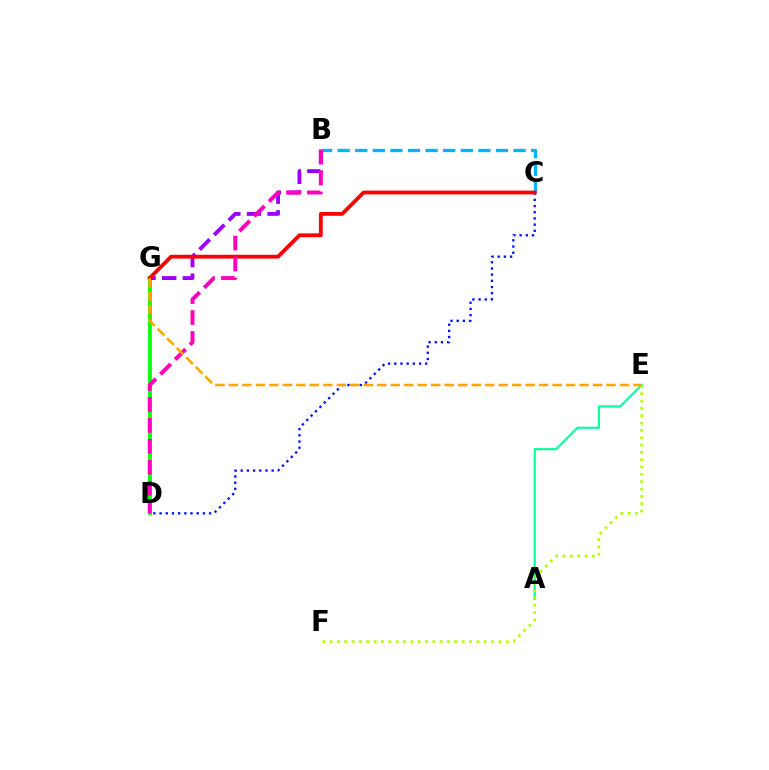{('D', 'G'): [{'color': '#08ff00', 'line_style': 'solid', 'thickness': 2.71}], ('B', 'C'): [{'color': '#00b5ff', 'line_style': 'dashed', 'thickness': 2.39}], ('C', 'D'): [{'color': '#0010ff', 'line_style': 'dotted', 'thickness': 1.68}], ('B', 'G'): [{'color': '#9b00ff', 'line_style': 'dashed', 'thickness': 2.8}], ('C', 'G'): [{'color': '#ff0000', 'line_style': 'solid', 'thickness': 2.74}], ('A', 'E'): [{'color': '#00ff9d', 'line_style': 'solid', 'thickness': 1.52}], ('E', 'F'): [{'color': '#b3ff00', 'line_style': 'dotted', 'thickness': 1.99}], ('B', 'D'): [{'color': '#ff00bd', 'line_style': 'dashed', 'thickness': 2.84}], ('E', 'G'): [{'color': '#ffa500', 'line_style': 'dashed', 'thickness': 1.83}]}